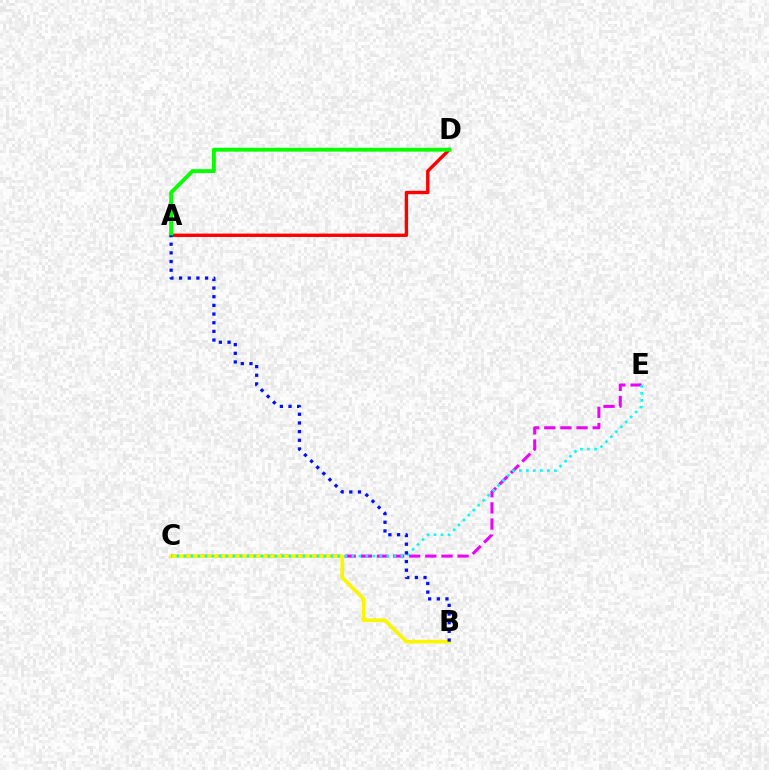{('A', 'D'): [{'color': '#ff0000', 'line_style': 'solid', 'thickness': 2.44}, {'color': '#08ff00', 'line_style': 'solid', 'thickness': 2.79}], ('C', 'E'): [{'color': '#ee00ff', 'line_style': 'dashed', 'thickness': 2.19}, {'color': '#00fff6', 'line_style': 'dotted', 'thickness': 1.9}], ('B', 'C'): [{'color': '#fcf500', 'line_style': 'solid', 'thickness': 2.66}], ('A', 'B'): [{'color': '#0010ff', 'line_style': 'dotted', 'thickness': 2.35}]}